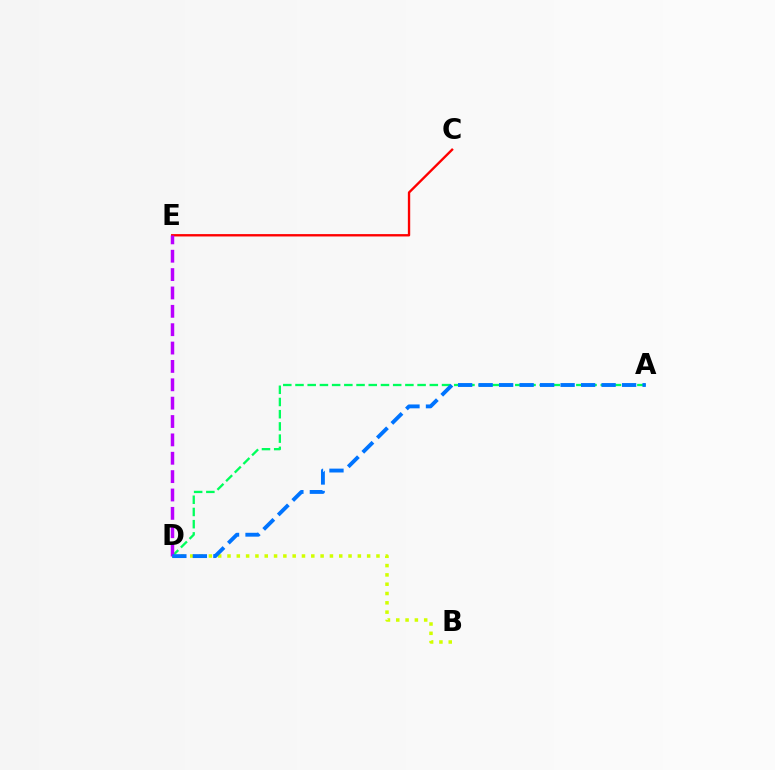{('C', 'E'): [{'color': '#ff0000', 'line_style': 'solid', 'thickness': 1.7}], ('A', 'D'): [{'color': '#00ff5c', 'line_style': 'dashed', 'thickness': 1.66}, {'color': '#0074ff', 'line_style': 'dashed', 'thickness': 2.78}], ('B', 'D'): [{'color': '#d1ff00', 'line_style': 'dotted', 'thickness': 2.53}], ('D', 'E'): [{'color': '#b900ff', 'line_style': 'dashed', 'thickness': 2.5}]}